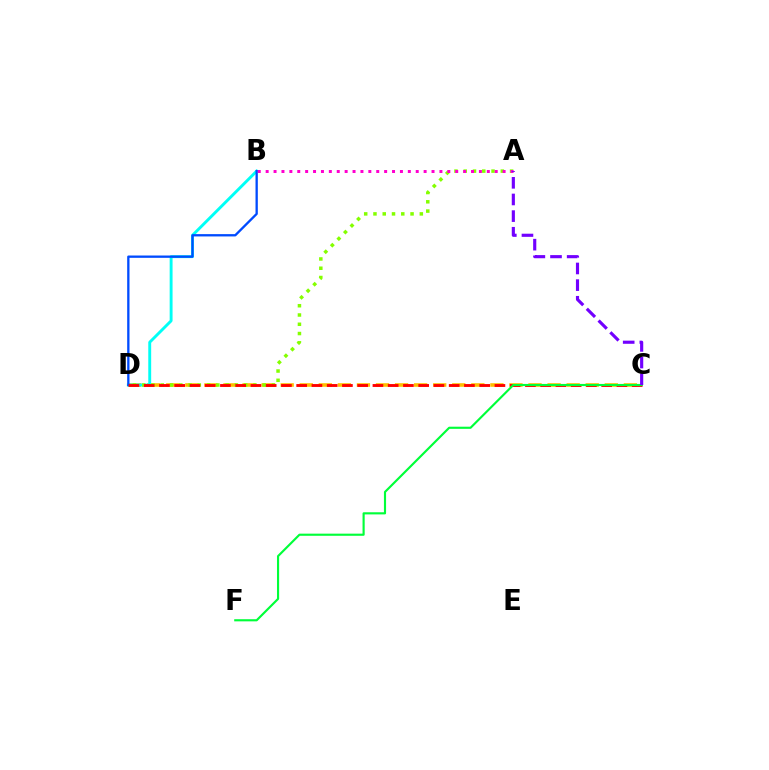{('C', 'D'): [{'color': '#ffbd00', 'line_style': 'dashed', 'thickness': 2.59}, {'color': '#ff0000', 'line_style': 'dashed', 'thickness': 2.07}], ('B', 'D'): [{'color': '#00fff6', 'line_style': 'solid', 'thickness': 2.09}, {'color': '#004bff', 'line_style': 'solid', 'thickness': 1.67}], ('A', 'D'): [{'color': '#84ff00', 'line_style': 'dotted', 'thickness': 2.52}], ('A', 'B'): [{'color': '#ff00cf', 'line_style': 'dotted', 'thickness': 2.15}], ('C', 'F'): [{'color': '#00ff39', 'line_style': 'solid', 'thickness': 1.54}], ('A', 'C'): [{'color': '#7200ff', 'line_style': 'dashed', 'thickness': 2.26}]}